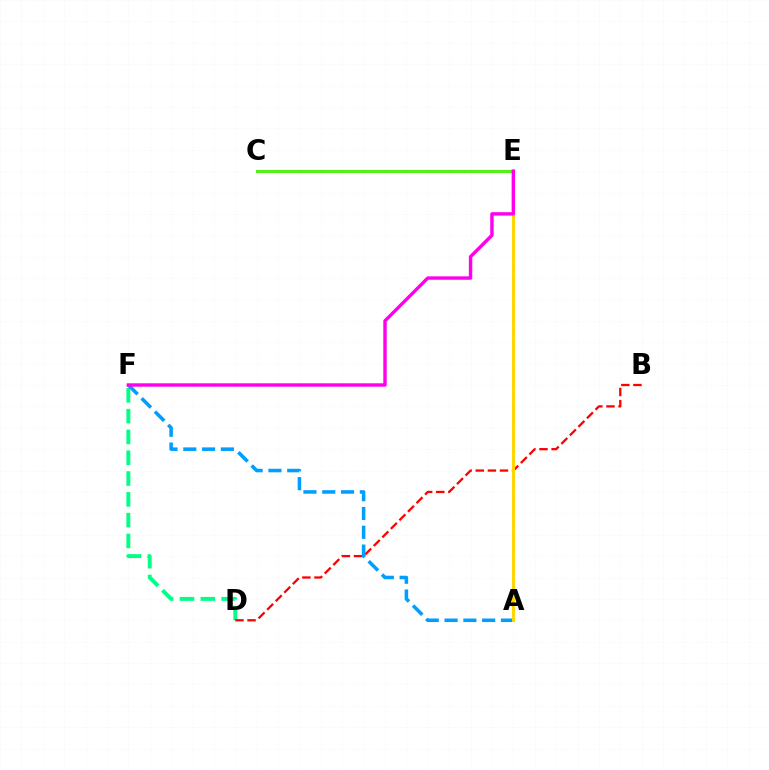{('D', 'F'): [{'color': '#00ff86', 'line_style': 'dashed', 'thickness': 2.83}], ('C', 'E'): [{'color': '#3700ff', 'line_style': 'solid', 'thickness': 1.88}, {'color': '#4fff00', 'line_style': 'solid', 'thickness': 2.04}], ('B', 'D'): [{'color': '#ff0000', 'line_style': 'dashed', 'thickness': 1.64}], ('A', 'F'): [{'color': '#009eff', 'line_style': 'dashed', 'thickness': 2.55}], ('A', 'E'): [{'color': '#ffd500', 'line_style': 'solid', 'thickness': 2.13}], ('E', 'F'): [{'color': '#ff00ed', 'line_style': 'solid', 'thickness': 2.46}]}